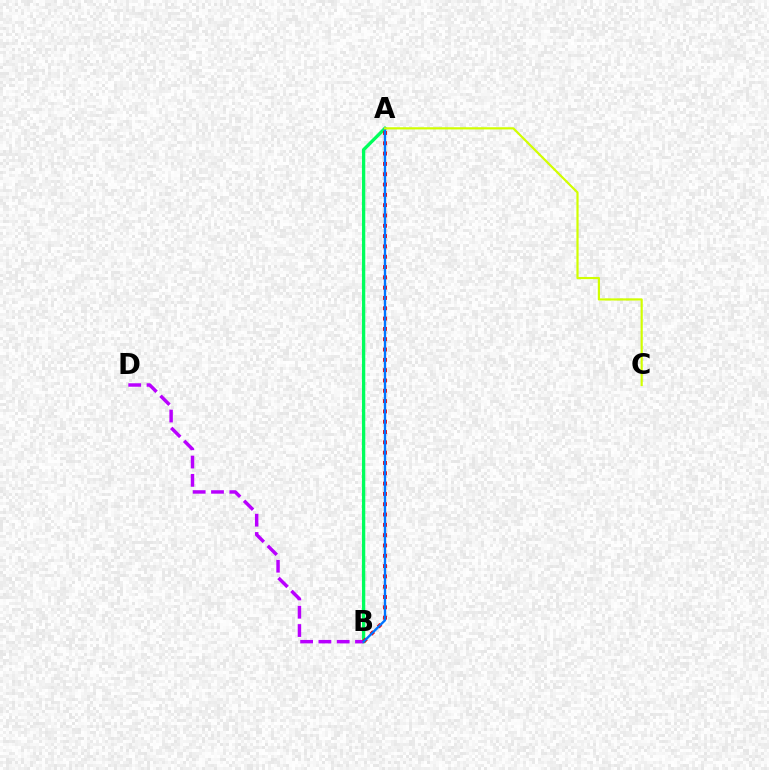{('A', 'B'): [{'color': '#00ff5c', 'line_style': 'solid', 'thickness': 2.39}, {'color': '#ff0000', 'line_style': 'dotted', 'thickness': 2.8}, {'color': '#0074ff', 'line_style': 'solid', 'thickness': 1.7}], ('B', 'D'): [{'color': '#b900ff', 'line_style': 'dashed', 'thickness': 2.49}], ('A', 'C'): [{'color': '#d1ff00', 'line_style': 'solid', 'thickness': 1.58}]}